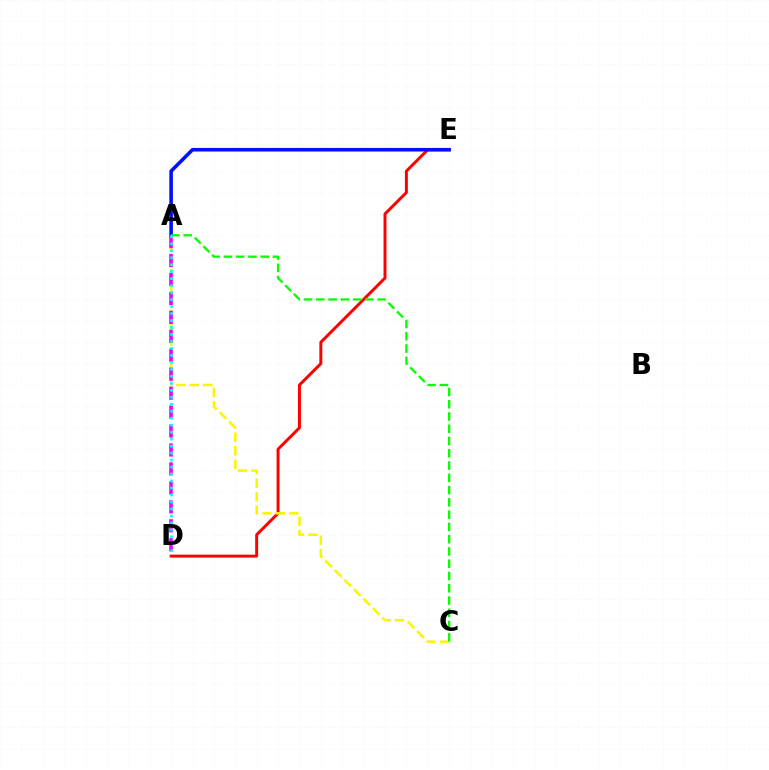{('D', 'E'): [{'color': '#ff0000', 'line_style': 'solid', 'thickness': 2.13}], ('A', 'C'): [{'color': '#fcf500', 'line_style': 'dashed', 'thickness': 1.83}, {'color': '#08ff00', 'line_style': 'dashed', 'thickness': 1.67}], ('A', 'E'): [{'color': '#0010ff', 'line_style': 'solid', 'thickness': 2.58}], ('A', 'D'): [{'color': '#ee00ff', 'line_style': 'dashed', 'thickness': 2.57}, {'color': '#00fff6', 'line_style': 'dotted', 'thickness': 1.9}]}